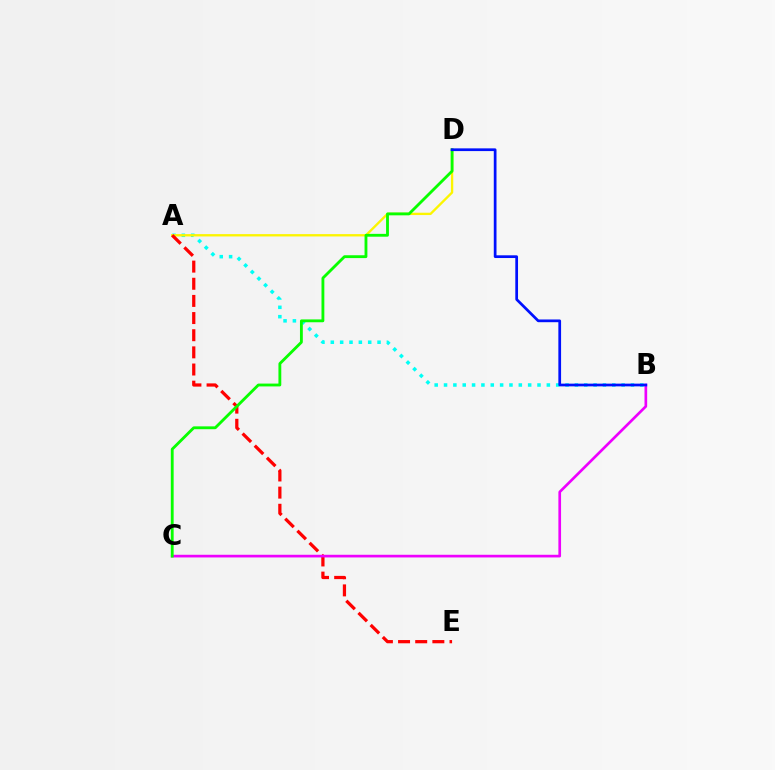{('A', 'B'): [{'color': '#00fff6', 'line_style': 'dotted', 'thickness': 2.54}], ('A', 'D'): [{'color': '#fcf500', 'line_style': 'solid', 'thickness': 1.68}], ('A', 'E'): [{'color': '#ff0000', 'line_style': 'dashed', 'thickness': 2.33}], ('B', 'C'): [{'color': '#ee00ff', 'line_style': 'solid', 'thickness': 1.93}], ('C', 'D'): [{'color': '#08ff00', 'line_style': 'solid', 'thickness': 2.04}], ('B', 'D'): [{'color': '#0010ff', 'line_style': 'solid', 'thickness': 1.96}]}